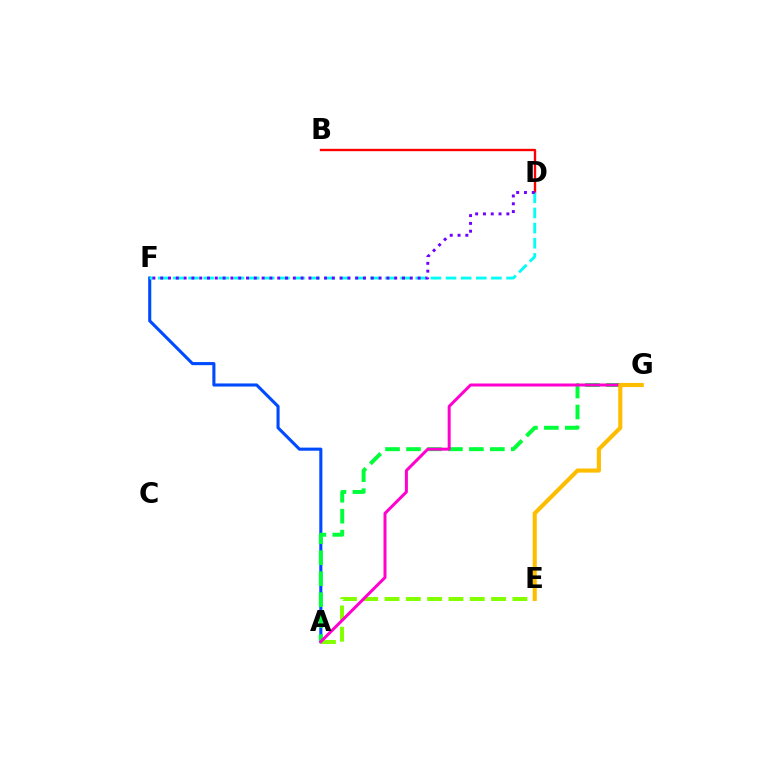{('A', 'F'): [{'color': '#004bff', 'line_style': 'solid', 'thickness': 2.23}], ('A', 'E'): [{'color': '#84ff00', 'line_style': 'dashed', 'thickness': 2.9}], ('A', 'G'): [{'color': '#00ff39', 'line_style': 'dashed', 'thickness': 2.85}, {'color': '#ff00cf', 'line_style': 'solid', 'thickness': 2.15}], ('B', 'D'): [{'color': '#ff0000', 'line_style': 'solid', 'thickness': 1.7}], ('D', 'F'): [{'color': '#00fff6', 'line_style': 'dashed', 'thickness': 2.06}, {'color': '#7200ff', 'line_style': 'dotted', 'thickness': 2.12}], ('E', 'G'): [{'color': '#ffbd00', 'line_style': 'solid', 'thickness': 2.96}]}